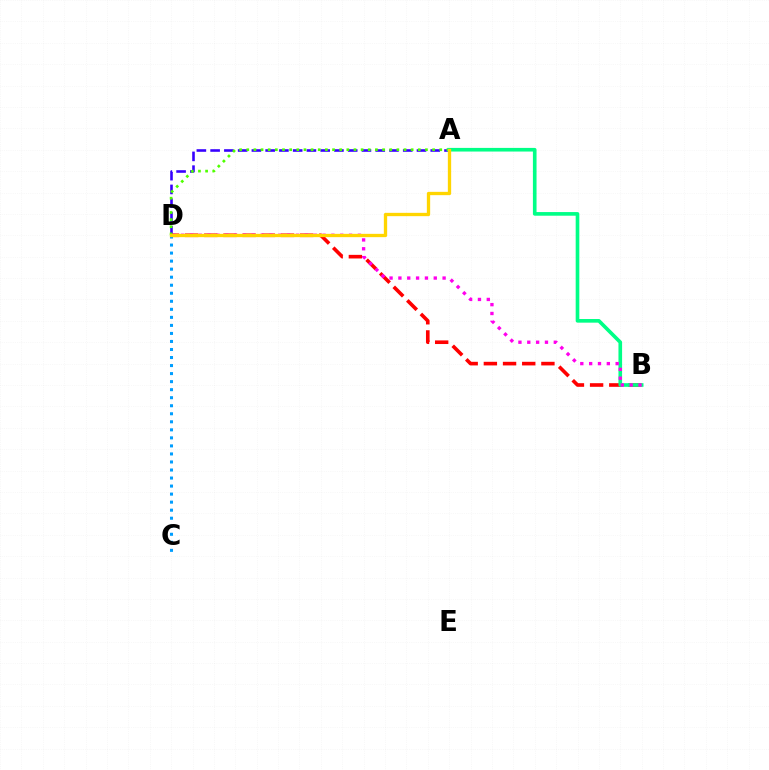{('A', 'D'): [{'color': '#3700ff', 'line_style': 'dashed', 'thickness': 1.87}, {'color': '#4fff00', 'line_style': 'dotted', 'thickness': 1.94}, {'color': '#ffd500', 'line_style': 'solid', 'thickness': 2.38}], ('B', 'D'): [{'color': '#ff0000', 'line_style': 'dashed', 'thickness': 2.61}, {'color': '#ff00ed', 'line_style': 'dotted', 'thickness': 2.4}], ('C', 'D'): [{'color': '#009eff', 'line_style': 'dotted', 'thickness': 2.18}], ('A', 'B'): [{'color': '#00ff86', 'line_style': 'solid', 'thickness': 2.62}]}